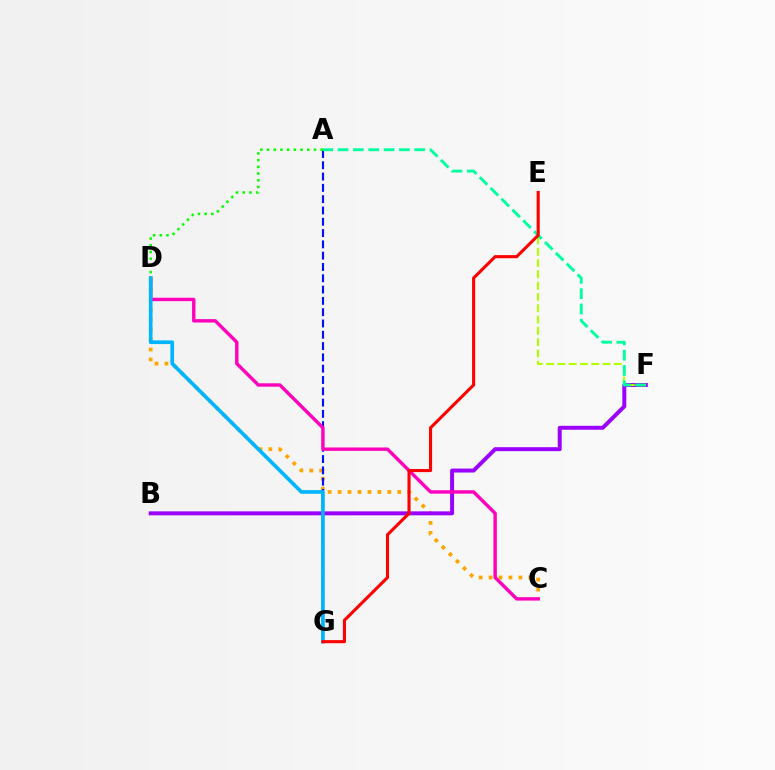{('C', 'D'): [{'color': '#ffa500', 'line_style': 'dotted', 'thickness': 2.7}, {'color': '#ff00bd', 'line_style': 'solid', 'thickness': 2.45}], ('B', 'F'): [{'color': '#9b00ff', 'line_style': 'solid', 'thickness': 2.85}], ('E', 'F'): [{'color': '#b3ff00', 'line_style': 'dashed', 'thickness': 1.54}], ('A', 'G'): [{'color': '#0010ff', 'line_style': 'dashed', 'thickness': 1.54}], ('D', 'G'): [{'color': '#00b5ff', 'line_style': 'solid', 'thickness': 2.65}], ('A', 'F'): [{'color': '#00ff9d', 'line_style': 'dashed', 'thickness': 2.08}], ('E', 'G'): [{'color': '#ff0000', 'line_style': 'solid', 'thickness': 2.22}], ('A', 'D'): [{'color': '#08ff00', 'line_style': 'dotted', 'thickness': 1.82}]}